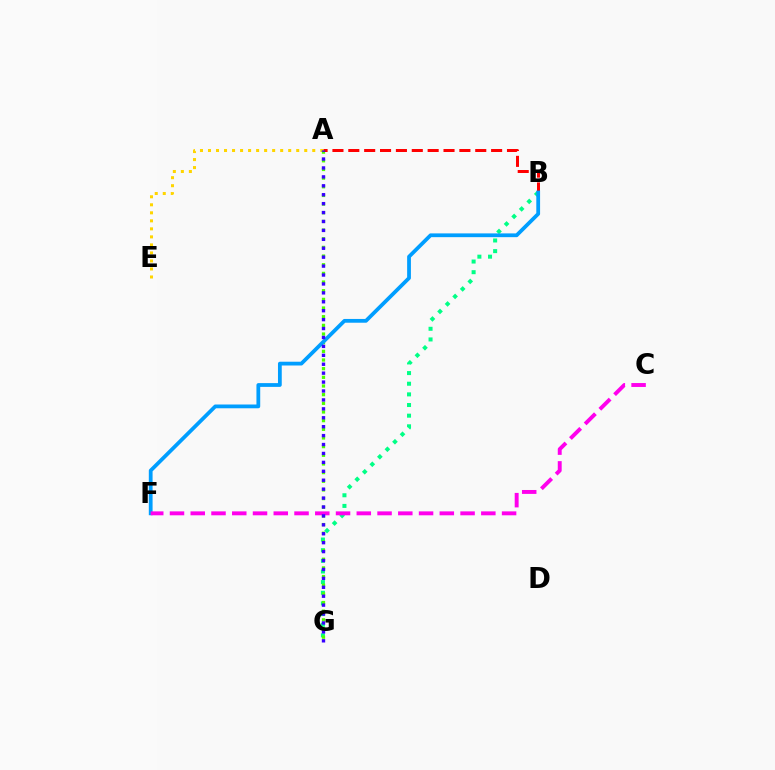{('B', 'G'): [{'color': '#00ff86', 'line_style': 'dotted', 'thickness': 2.89}], ('A', 'E'): [{'color': '#ffd500', 'line_style': 'dotted', 'thickness': 2.18}], ('A', 'G'): [{'color': '#4fff00', 'line_style': 'dotted', 'thickness': 2.35}, {'color': '#3700ff', 'line_style': 'dotted', 'thickness': 2.42}], ('A', 'B'): [{'color': '#ff0000', 'line_style': 'dashed', 'thickness': 2.16}], ('B', 'F'): [{'color': '#009eff', 'line_style': 'solid', 'thickness': 2.72}], ('C', 'F'): [{'color': '#ff00ed', 'line_style': 'dashed', 'thickness': 2.82}]}